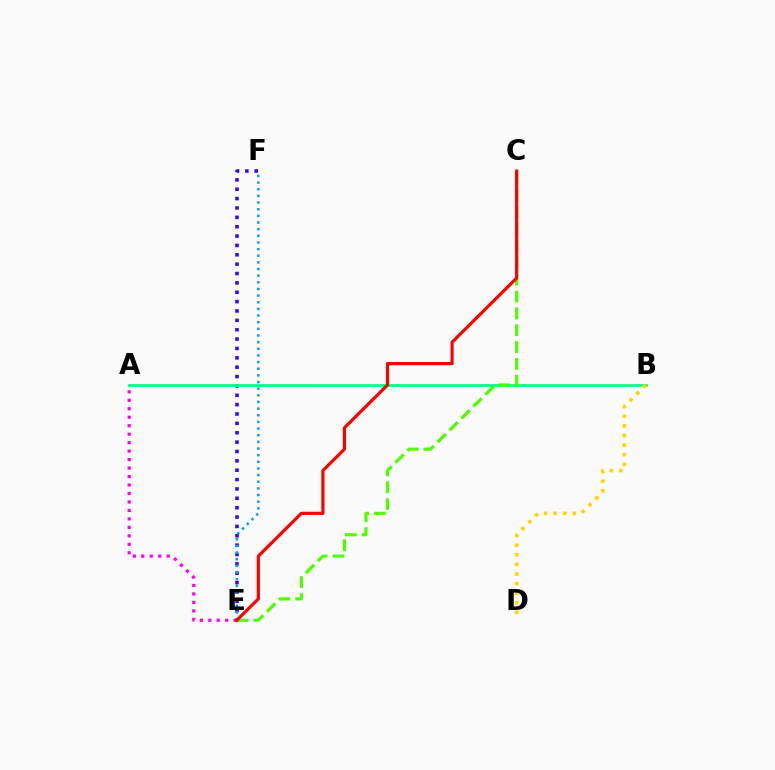{('E', 'F'): [{'color': '#3700ff', 'line_style': 'dotted', 'thickness': 2.54}, {'color': '#009eff', 'line_style': 'dotted', 'thickness': 1.81}], ('A', 'B'): [{'color': '#00ff86', 'line_style': 'solid', 'thickness': 1.98}], ('B', 'D'): [{'color': '#ffd500', 'line_style': 'dotted', 'thickness': 2.61}], ('A', 'E'): [{'color': '#ff00ed', 'line_style': 'dotted', 'thickness': 2.3}], ('C', 'E'): [{'color': '#4fff00', 'line_style': 'dashed', 'thickness': 2.29}, {'color': '#ff0000', 'line_style': 'solid', 'thickness': 2.3}]}